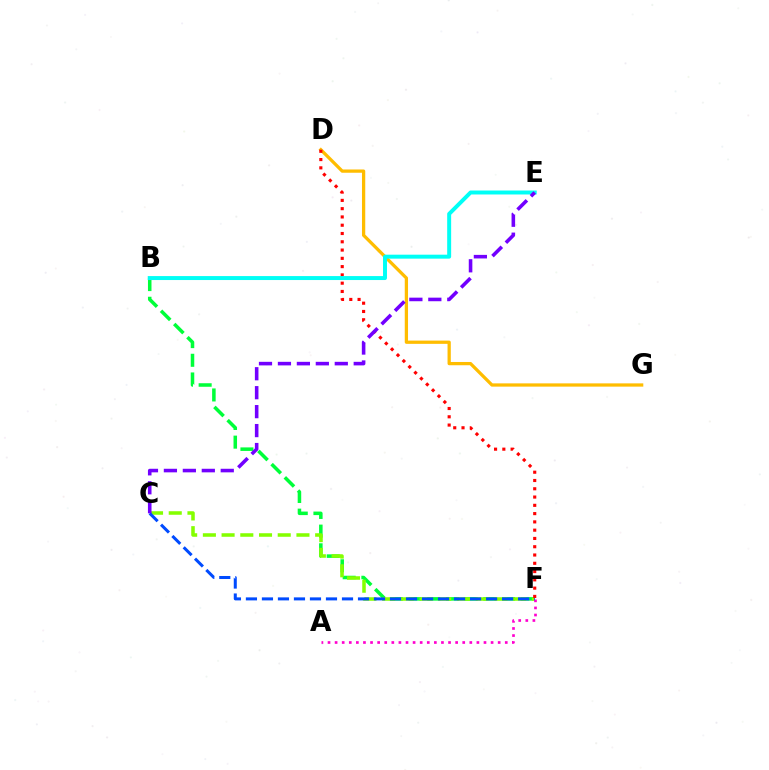{('B', 'F'): [{'color': '#00ff39', 'line_style': 'dashed', 'thickness': 2.54}], ('C', 'F'): [{'color': '#84ff00', 'line_style': 'dashed', 'thickness': 2.54}, {'color': '#004bff', 'line_style': 'dashed', 'thickness': 2.18}], ('A', 'F'): [{'color': '#ff00cf', 'line_style': 'dotted', 'thickness': 1.93}], ('D', 'G'): [{'color': '#ffbd00', 'line_style': 'solid', 'thickness': 2.35}], ('D', 'F'): [{'color': '#ff0000', 'line_style': 'dotted', 'thickness': 2.25}], ('B', 'E'): [{'color': '#00fff6', 'line_style': 'solid', 'thickness': 2.85}], ('C', 'E'): [{'color': '#7200ff', 'line_style': 'dashed', 'thickness': 2.57}]}